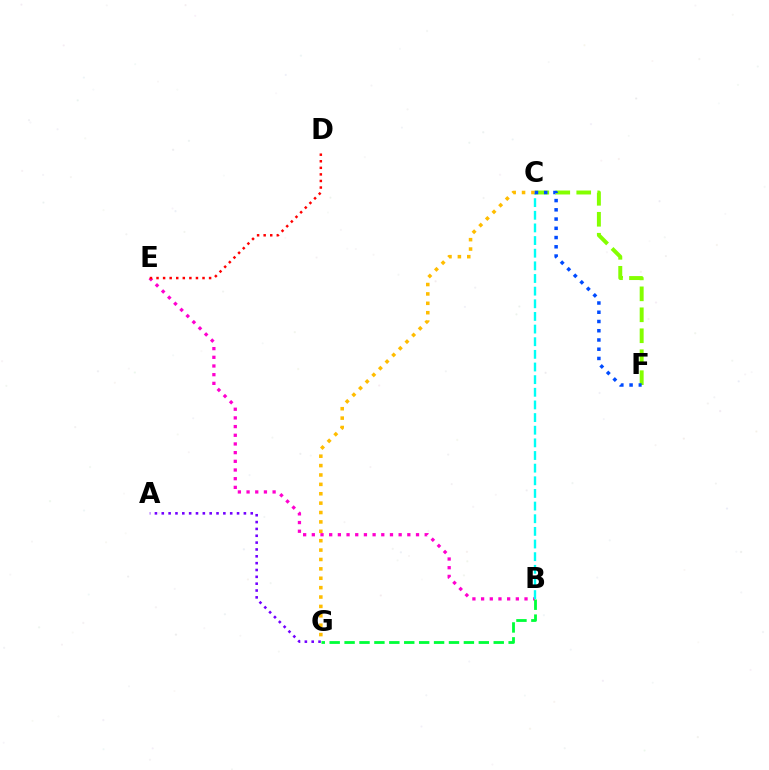{('B', 'E'): [{'color': '#ff00cf', 'line_style': 'dotted', 'thickness': 2.36}], ('D', 'E'): [{'color': '#ff0000', 'line_style': 'dotted', 'thickness': 1.79}], ('C', 'F'): [{'color': '#84ff00', 'line_style': 'dashed', 'thickness': 2.85}, {'color': '#004bff', 'line_style': 'dotted', 'thickness': 2.51}], ('A', 'G'): [{'color': '#7200ff', 'line_style': 'dotted', 'thickness': 1.86}], ('B', 'G'): [{'color': '#00ff39', 'line_style': 'dashed', 'thickness': 2.03}], ('B', 'C'): [{'color': '#00fff6', 'line_style': 'dashed', 'thickness': 1.72}], ('C', 'G'): [{'color': '#ffbd00', 'line_style': 'dotted', 'thickness': 2.55}]}